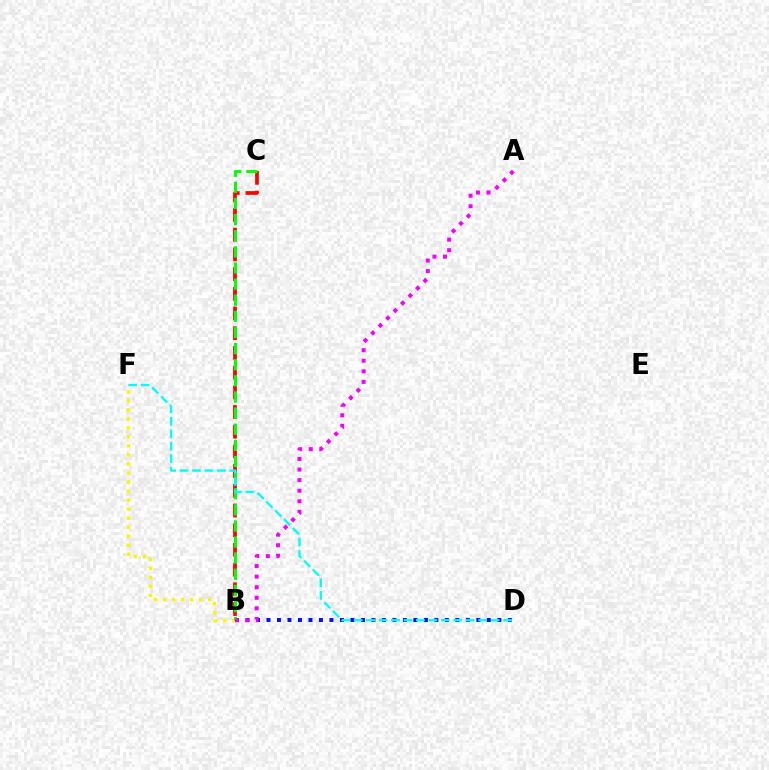{('B', 'F'): [{'color': '#fcf500', 'line_style': 'dotted', 'thickness': 2.45}], ('B', 'D'): [{'color': '#0010ff', 'line_style': 'dotted', 'thickness': 2.85}], ('B', 'C'): [{'color': '#ff0000', 'line_style': 'dashed', 'thickness': 2.68}, {'color': '#08ff00', 'line_style': 'dashed', 'thickness': 2.19}], ('A', 'B'): [{'color': '#ee00ff', 'line_style': 'dotted', 'thickness': 2.87}], ('D', 'F'): [{'color': '#00fff6', 'line_style': 'dashed', 'thickness': 1.69}]}